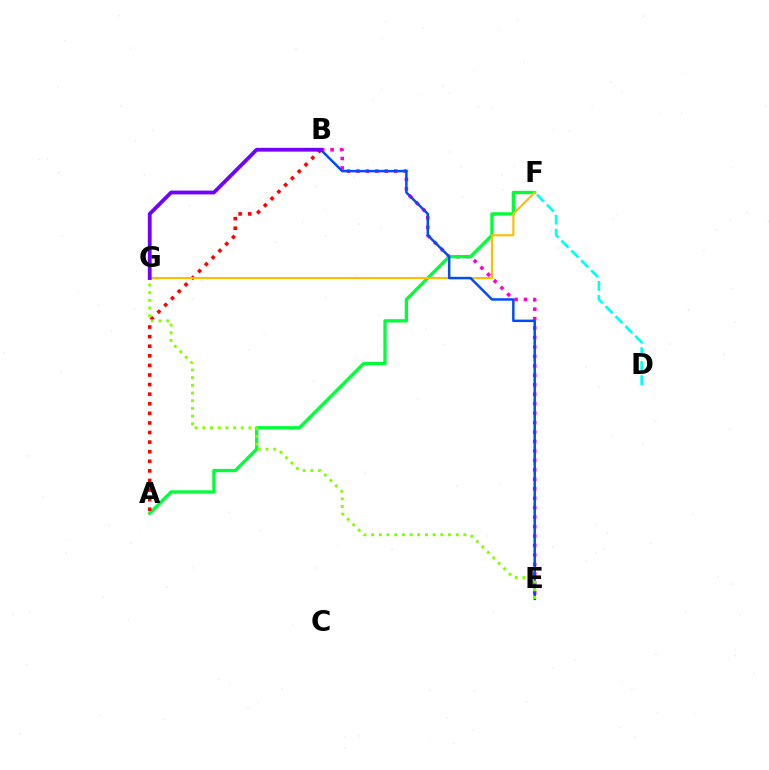{('B', 'E'): [{'color': '#ff00cf', 'line_style': 'dotted', 'thickness': 2.57}, {'color': '#004bff', 'line_style': 'solid', 'thickness': 1.78}], ('D', 'F'): [{'color': '#00fff6', 'line_style': 'dashed', 'thickness': 1.9}], ('A', 'F'): [{'color': '#00ff39', 'line_style': 'solid', 'thickness': 2.38}], ('A', 'B'): [{'color': '#ff0000', 'line_style': 'dotted', 'thickness': 2.61}], ('F', 'G'): [{'color': '#ffbd00', 'line_style': 'solid', 'thickness': 1.54}], ('E', 'G'): [{'color': '#84ff00', 'line_style': 'dotted', 'thickness': 2.09}], ('B', 'G'): [{'color': '#7200ff', 'line_style': 'solid', 'thickness': 2.73}]}